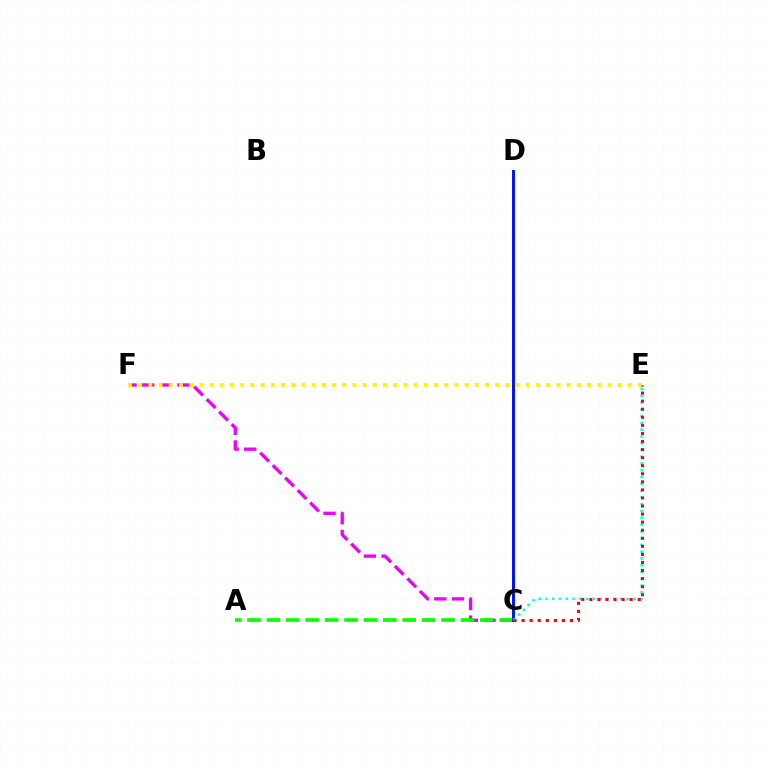{('C', 'F'): [{'color': '#ee00ff', 'line_style': 'dashed', 'thickness': 2.4}], ('A', 'C'): [{'color': '#08ff00', 'line_style': 'dashed', 'thickness': 2.64}], ('C', 'D'): [{'color': '#0010ff', 'line_style': 'solid', 'thickness': 2.13}], ('C', 'E'): [{'color': '#00fff6', 'line_style': 'dotted', 'thickness': 1.84}, {'color': '#ff0000', 'line_style': 'dotted', 'thickness': 2.19}], ('E', 'F'): [{'color': '#fcf500', 'line_style': 'dotted', 'thickness': 2.77}]}